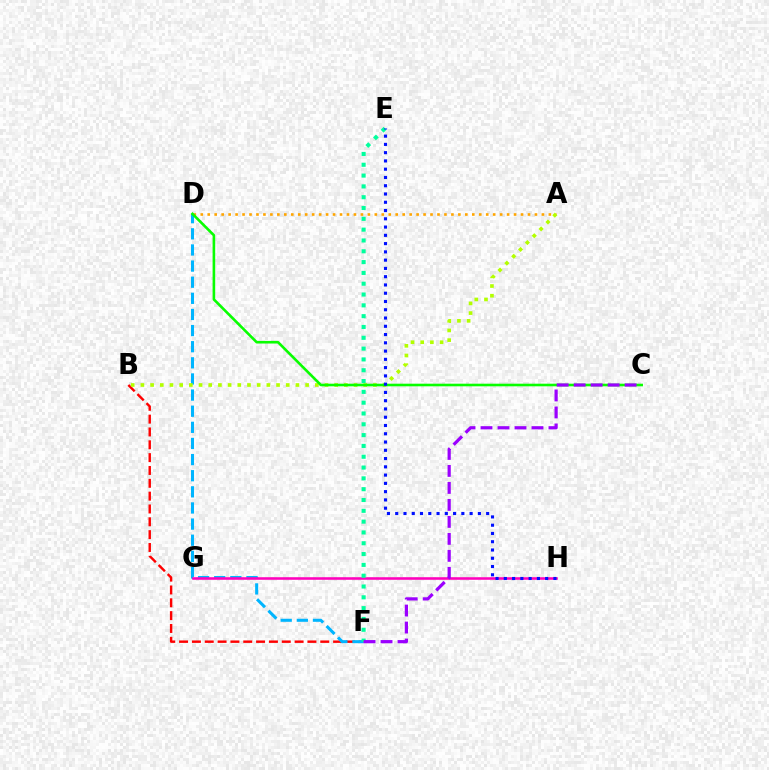{('B', 'F'): [{'color': '#ff0000', 'line_style': 'dashed', 'thickness': 1.74}], ('D', 'F'): [{'color': '#00b5ff', 'line_style': 'dashed', 'thickness': 2.19}], ('A', 'D'): [{'color': '#ffa500', 'line_style': 'dotted', 'thickness': 1.89}], ('G', 'H'): [{'color': '#ff00bd', 'line_style': 'solid', 'thickness': 1.85}], ('A', 'B'): [{'color': '#b3ff00', 'line_style': 'dotted', 'thickness': 2.63}], ('E', 'F'): [{'color': '#00ff9d', 'line_style': 'dotted', 'thickness': 2.94}], ('C', 'D'): [{'color': '#08ff00', 'line_style': 'solid', 'thickness': 1.88}], ('C', 'F'): [{'color': '#9b00ff', 'line_style': 'dashed', 'thickness': 2.31}], ('E', 'H'): [{'color': '#0010ff', 'line_style': 'dotted', 'thickness': 2.25}]}